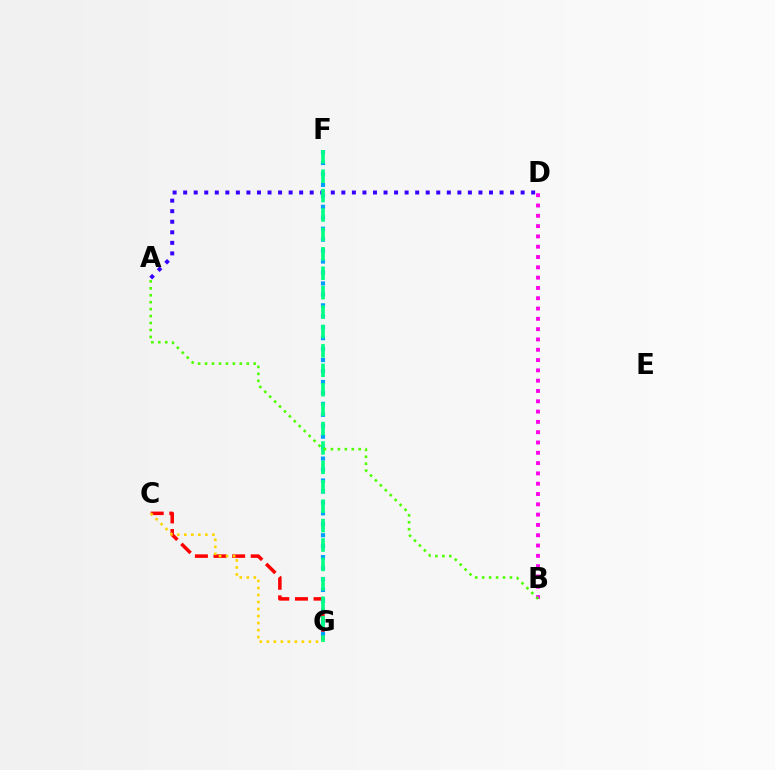{('C', 'G'): [{'color': '#ff0000', 'line_style': 'dashed', 'thickness': 2.53}, {'color': '#ffd500', 'line_style': 'dotted', 'thickness': 1.91}], ('B', 'D'): [{'color': '#ff00ed', 'line_style': 'dotted', 'thickness': 2.8}], ('A', 'D'): [{'color': '#3700ff', 'line_style': 'dotted', 'thickness': 2.87}], ('F', 'G'): [{'color': '#009eff', 'line_style': 'dotted', 'thickness': 2.97}, {'color': '#00ff86', 'line_style': 'dashed', 'thickness': 2.64}], ('A', 'B'): [{'color': '#4fff00', 'line_style': 'dotted', 'thickness': 1.89}]}